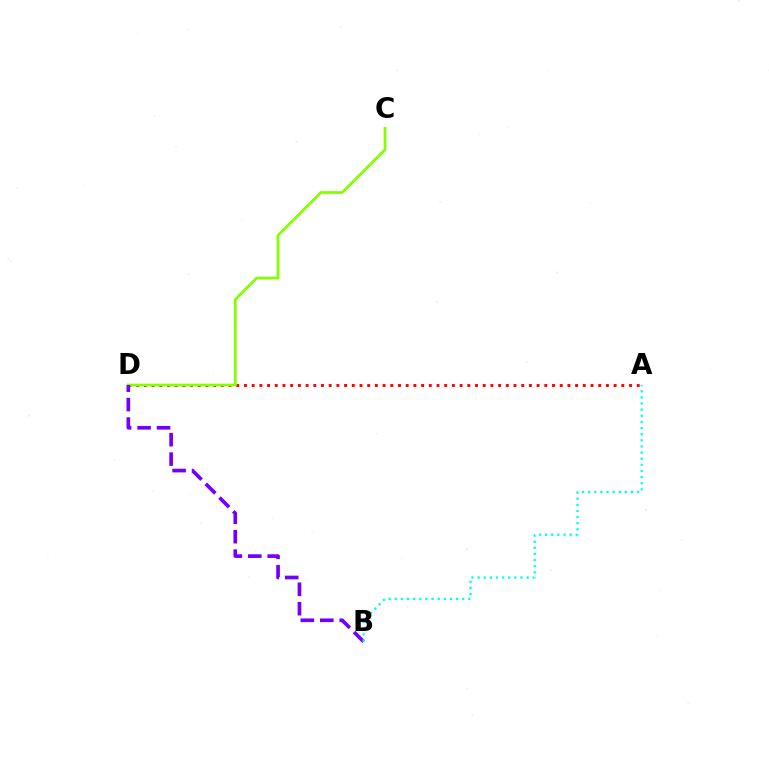{('A', 'D'): [{'color': '#ff0000', 'line_style': 'dotted', 'thickness': 2.09}], ('C', 'D'): [{'color': '#84ff00', 'line_style': 'solid', 'thickness': 1.97}], ('B', 'D'): [{'color': '#7200ff', 'line_style': 'dashed', 'thickness': 2.64}], ('A', 'B'): [{'color': '#00fff6', 'line_style': 'dotted', 'thickness': 1.66}]}